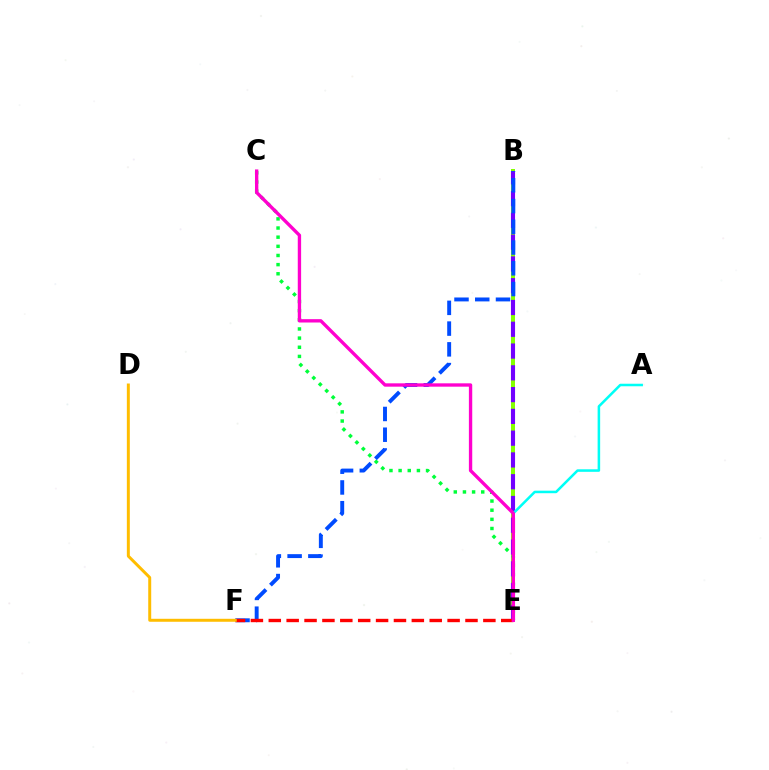{('B', 'E'): [{'color': '#84ff00', 'line_style': 'solid', 'thickness': 2.87}, {'color': '#7200ff', 'line_style': 'dashed', 'thickness': 2.96}], ('C', 'E'): [{'color': '#00ff39', 'line_style': 'dotted', 'thickness': 2.49}, {'color': '#ff00cf', 'line_style': 'solid', 'thickness': 2.41}], ('B', 'F'): [{'color': '#004bff', 'line_style': 'dashed', 'thickness': 2.82}], ('E', 'F'): [{'color': '#ff0000', 'line_style': 'dashed', 'thickness': 2.43}], ('A', 'E'): [{'color': '#00fff6', 'line_style': 'solid', 'thickness': 1.82}], ('D', 'F'): [{'color': '#ffbd00', 'line_style': 'solid', 'thickness': 2.14}]}